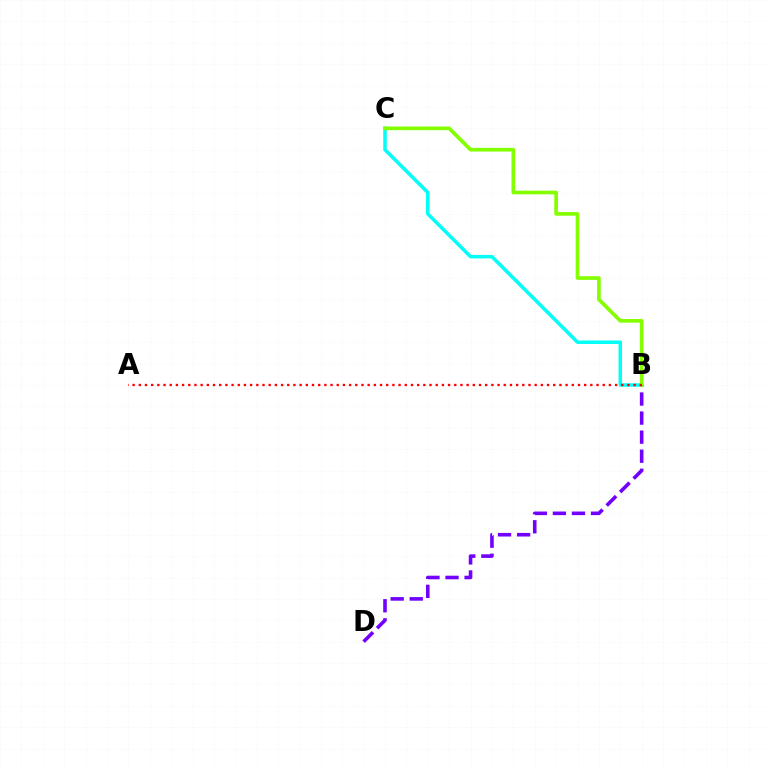{('B', 'C'): [{'color': '#00fff6', 'line_style': 'solid', 'thickness': 2.51}, {'color': '#84ff00', 'line_style': 'solid', 'thickness': 2.65}], ('B', 'D'): [{'color': '#7200ff', 'line_style': 'dashed', 'thickness': 2.59}], ('A', 'B'): [{'color': '#ff0000', 'line_style': 'dotted', 'thickness': 1.68}]}